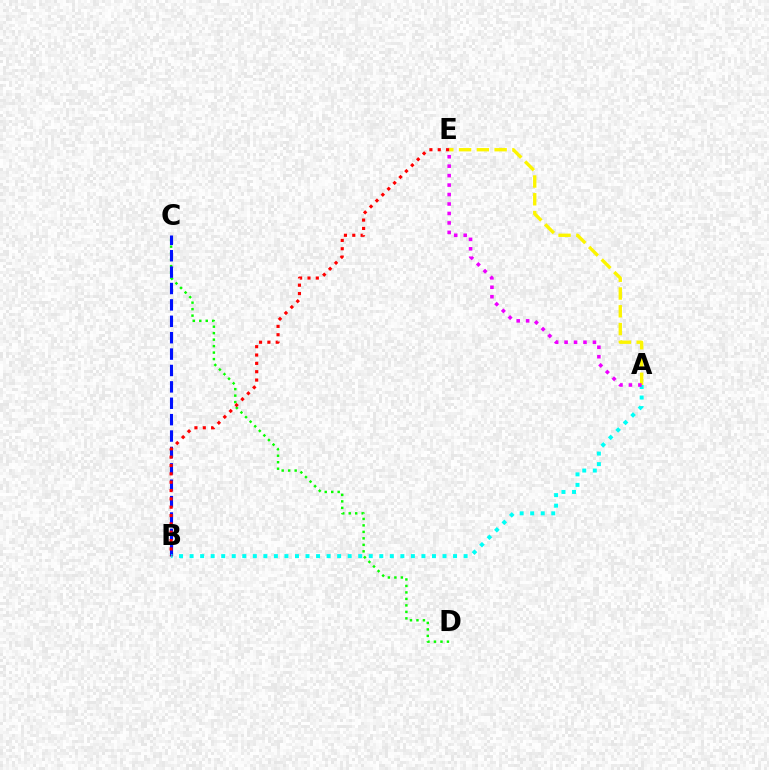{('C', 'D'): [{'color': '#08ff00', 'line_style': 'dotted', 'thickness': 1.76}], ('B', 'C'): [{'color': '#0010ff', 'line_style': 'dashed', 'thickness': 2.23}], ('A', 'B'): [{'color': '#00fff6', 'line_style': 'dotted', 'thickness': 2.86}], ('A', 'E'): [{'color': '#fcf500', 'line_style': 'dashed', 'thickness': 2.41}, {'color': '#ee00ff', 'line_style': 'dotted', 'thickness': 2.57}], ('B', 'E'): [{'color': '#ff0000', 'line_style': 'dotted', 'thickness': 2.27}]}